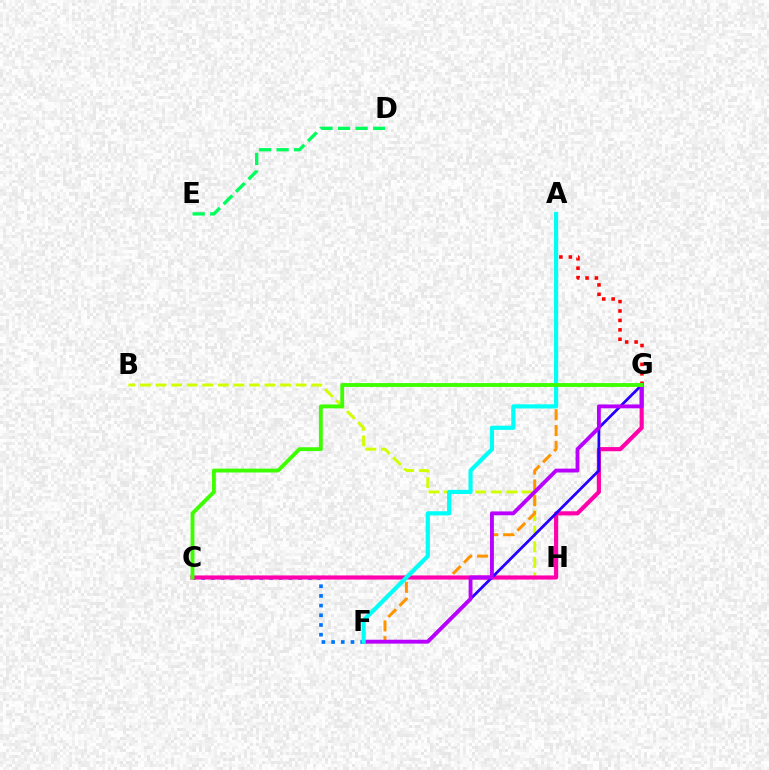{('B', 'H'): [{'color': '#d1ff00', 'line_style': 'dashed', 'thickness': 2.11}], ('A', 'F'): [{'color': '#ff9400', 'line_style': 'dashed', 'thickness': 2.15}, {'color': '#00fff6', 'line_style': 'solid', 'thickness': 3.0}], ('C', 'F'): [{'color': '#0074ff', 'line_style': 'dotted', 'thickness': 2.63}], ('A', 'G'): [{'color': '#ff0000', 'line_style': 'dotted', 'thickness': 2.56}], ('C', 'G'): [{'color': '#ff00ac', 'line_style': 'solid', 'thickness': 2.98}, {'color': '#3dff00', 'line_style': 'solid', 'thickness': 2.77}], ('F', 'G'): [{'color': '#2500ff', 'line_style': 'solid', 'thickness': 1.99}, {'color': '#b900ff', 'line_style': 'solid', 'thickness': 2.78}], ('D', 'E'): [{'color': '#00ff5c', 'line_style': 'dashed', 'thickness': 2.39}]}